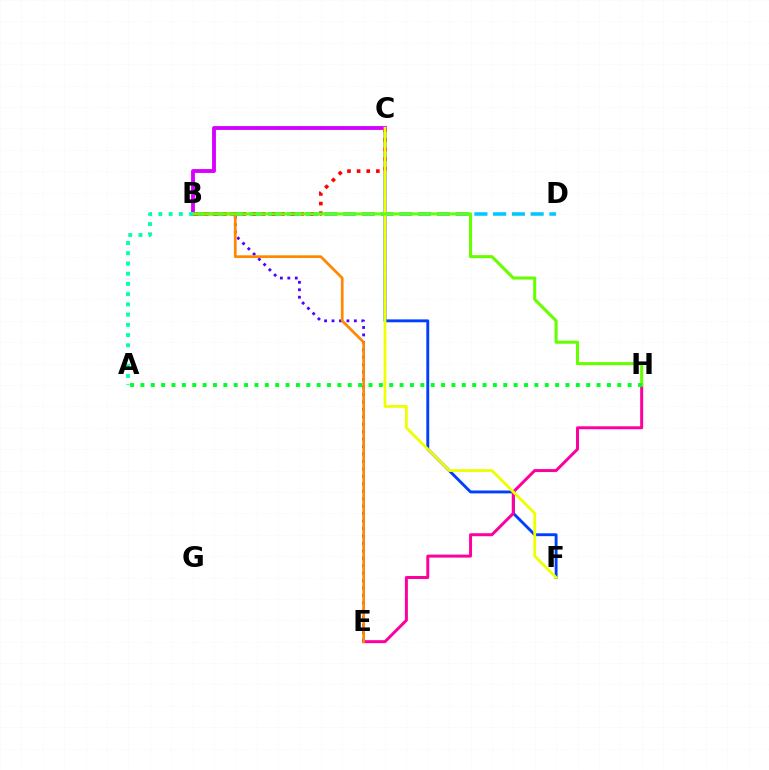{('C', 'F'): [{'color': '#003fff', 'line_style': 'solid', 'thickness': 2.07}, {'color': '#eeff00', 'line_style': 'solid', 'thickness': 2.0}], ('B', 'E'): [{'color': '#4f00ff', 'line_style': 'dotted', 'thickness': 2.02}, {'color': '#ff8800', 'line_style': 'solid', 'thickness': 1.96}], ('B', 'D'): [{'color': '#00c7ff', 'line_style': 'dashed', 'thickness': 2.55}], ('E', 'H'): [{'color': '#ff00a0', 'line_style': 'solid', 'thickness': 2.15}], ('B', 'C'): [{'color': '#d600ff', 'line_style': 'solid', 'thickness': 2.77}, {'color': '#ff0000', 'line_style': 'dotted', 'thickness': 2.61}], ('B', 'H'): [{'color': '#66ff00', 'line_style': 'solid', 'thickness': 2.21}], ('A', 'H'): [{'color': '#00ff27', 'line_style': 'dotted', 'thickness': 2.82}], ('A', 'B'): [{'color': '#00ffaf', 'line_style': 'dotted', 'thickness': 2.78}]}